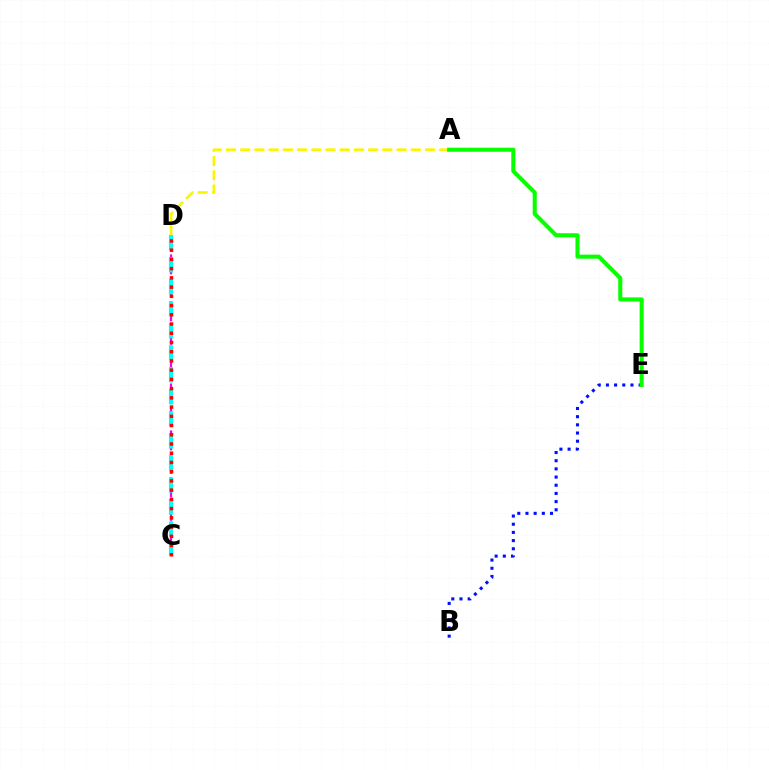{('B', 'E'): [{'color': '#0010ff', 'line_style': 'dotted', 'thickness': 2.22}], ('C', 'D'): [{'color': '#ee00ff', 'line_style': 'dashed', 'thickness': 1.59}, {'color': '#00fff6', 'line_style': 'dashed', 'thickness': 2.99}, {'color': '#ff0000', 'line_style': 'dotted', 'thickness': 2.51}], ('A', 'D'): [{'color': '#fcf500', 'line_style': 'dashed', 'thickness': 1.93}], ('A', 'E'): [{'color': '#08ff00', 'line_style': 'solid', 'thickness': 2.93}]}